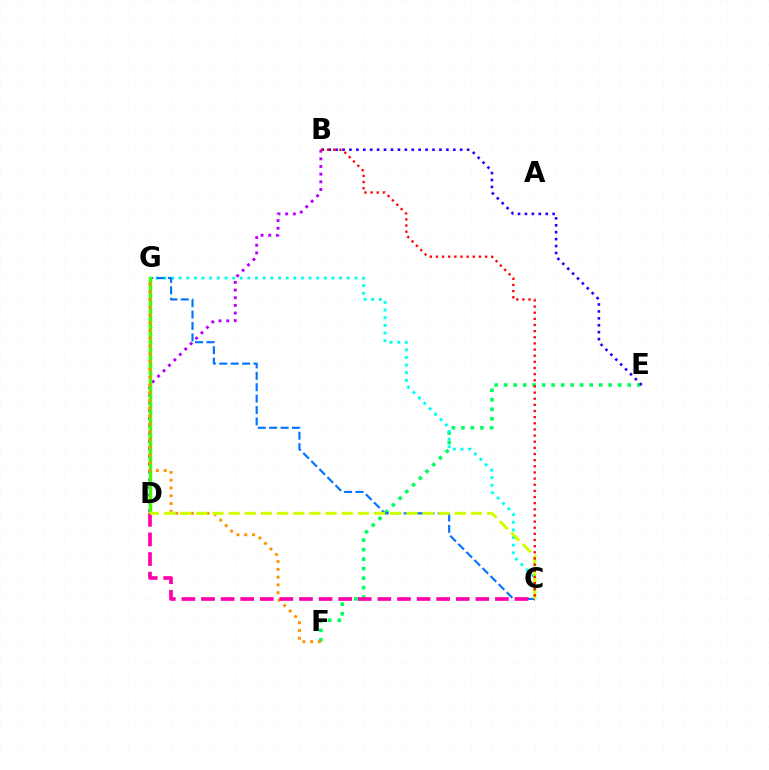{('B', 'D'): [{'color': '#b900ff', 'line_style': 'dotted', 'thickness': 2.08}], ('E', 'F'): [{'color': '#00ff5c', 'line_style': 'dotted', 'thickness': 2.58}], ('C', 'G'): [{'color': '#00fff6', 'line_style': 'dotted', 'thickness': 2.08}, {'color': '#0074ff', 'line_style': 'dashed', 'thickness': 1.55}], ('D', 'G'): [{'color': '#3dff00', 'line_style': 'solid', 'thickness': 2.45}], ('F', 'G'): [{'color': '#ff9400', 'line_style': 'dotted', 'thickness': 2.11}], ('B', 'E'): [{'color': '#2500ff', 'line_style': 'dotted', 'thickness': 1.88}], ('C', 'D'): [{'color': '#ff00ac', 'line_style': 'dashed', 'thickness': 2.66}, {'color': '#d1ff00', 'line_style': 'dashed', 'thickness': 2.19}], ('B', 'C'): [{'color': '#ff0000', 'line_style': 'dotted', 'thickness': 1.67}]}